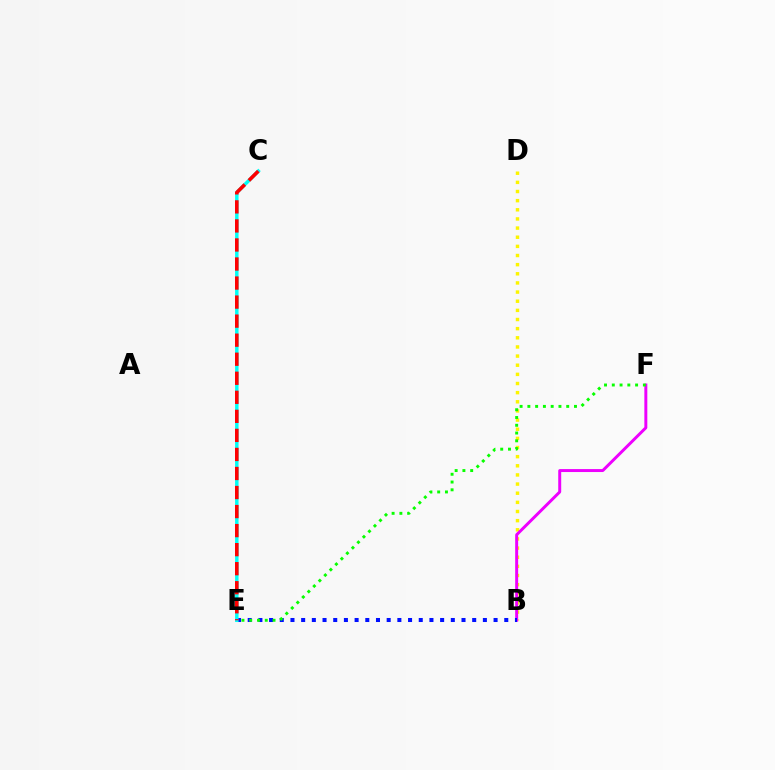{('B', 'D'): [{'color': '#fcf500', 'line_style': 'dotted', 'thickness': 2.48}], ('B', 'F'): [{'color': '#ee00ff', 'line_style': 'solid', 'thickness': 2.14}], ('B', 'E'): [{'color': '#0010ff', 'line_style': 'dotted', 'thickness': 2.9}], ('C', 'E'): [{'color': '#00fff6', 'line_style': 'solid', 'thickness': 2.49}, {'color': '#ff0000', 'line_style': 'dashed', 'thickness': 2.59}], ('E', 'F'): [{'color': '#08ff00', 'line_style': 'dotted', 'thickness': 2.11}]}